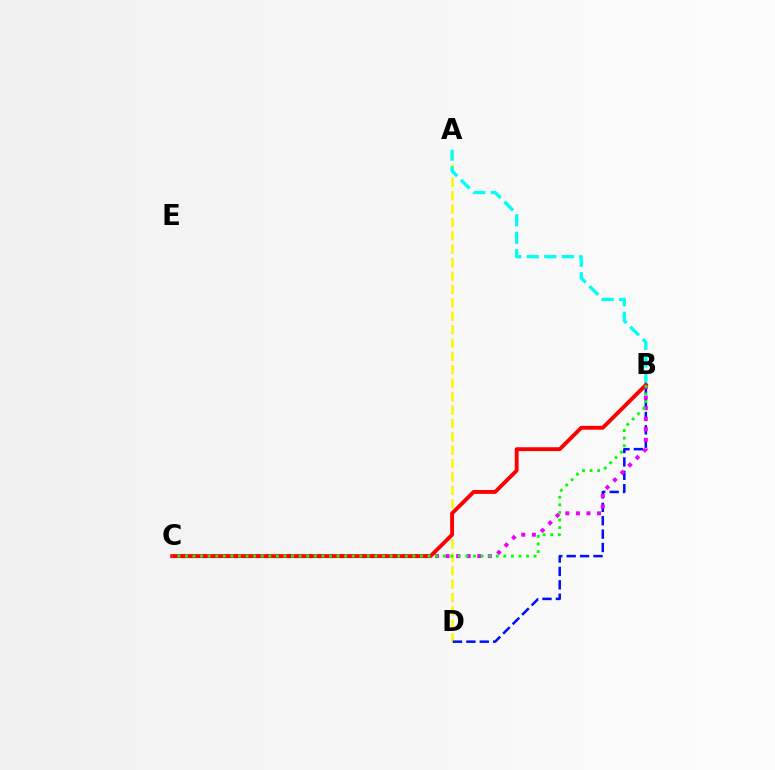{('A', 'D'): [{'color': '#fcf500', 'line_style': 'dashed', 'thickness': 1.82}], ('B', 'D'): [{'color': '#0010ff', 'line_style': 'dashed', 'thickness': 1.82}], ('B', 'C'): [{'color': '#ee00ff', 'line_style': 'dotted', 'thickness': 2.87}, {'color': '#ff0000', 'line_style': 'solid', 'thickness': 2.79}, {'color': '#08ff00', 'line_style': 'dotted', 'thickness': 2.06}], ('A', 'B'): [{'color': '#00fff6', 'line_style': 'dashed', 'thickness': 2.38}]}